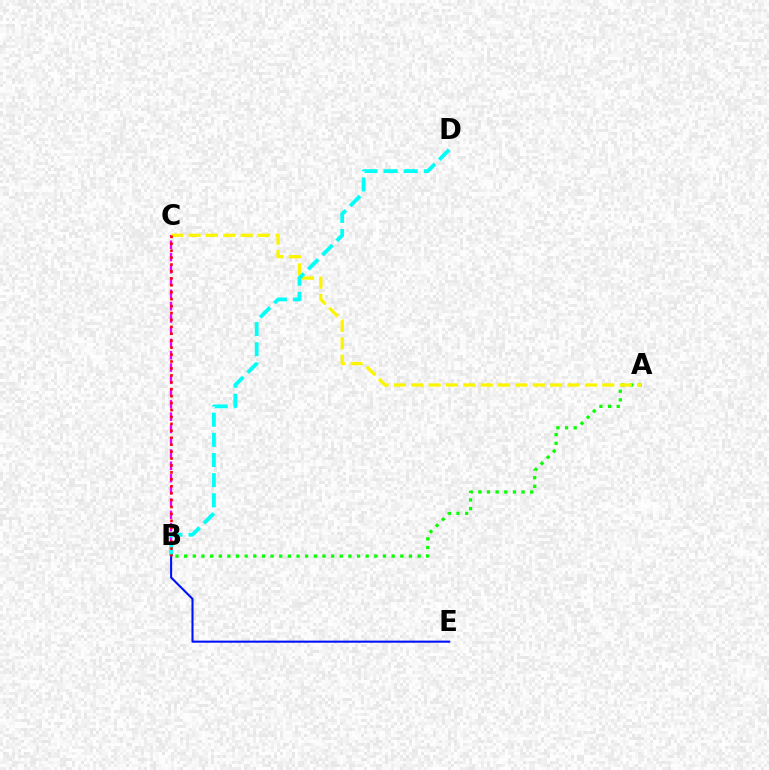{('B', 'C'): [{'color': '#ee00ff', 'line_style': 'dashed', 'thickness': 1.67}, {'color': '#ff0000', 'line_style': 'dotted', 'thickness': 1.88}], ('A', 'B'): [{'color': '#08ff00', 'line_style': 'dotted', 'thickness': 2.35}], ('B', 'E'): [{'color': '#0010ff', 'line_style': 'solid', 'thickness': 1.5}], ('A', 'C'): [{'color': '#fcf500', 'line_style': 'dashed', 'thickness': 2.36}], ('B', 'D'): [{'color': '#00fff6', 'line_style': 'dashed', 'thickness': 2.74}]}